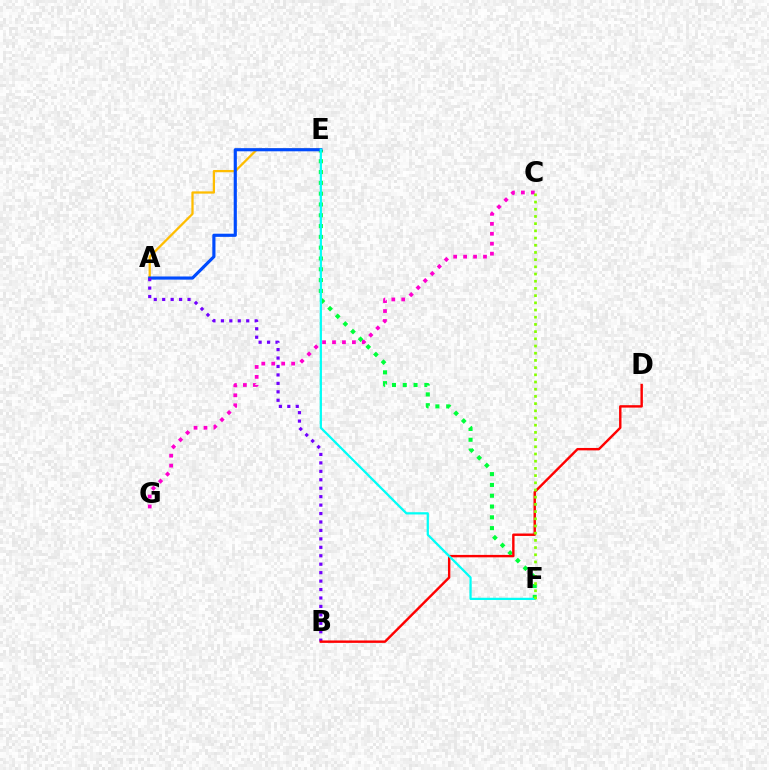{('E', 'F'): [{'color': '#00ff39', 'line_style': 'dotted', 'thickness': 2.94}, {'color': '#00fff6', 'line_style': 'solid', 'thickness': 1.62}], ('A', 'E'): [{'color': '#ffbd00', 'line_style': 'solid', 'thickness': 1.63}, {'color': '#004bff', 'line_style': 'solid', 'thickness': 2.27}], ('C', 'G'): [{'color': '#ff00cf', 'line_style': 'dotted', 'thickness': 2.7}], ('A', 'B'): [{'color': '#7200ff', 'line_style': 'dotted', 'thickness': 2.29}], ('B', 'D'): [{'color': '#ff0000', 'line_style': 'solid', 'thickness': 1.74}], ('C', 'F'): [{'color': '#84ff00', 'line_style': 'dotted', 'thickness': 1.96}]}